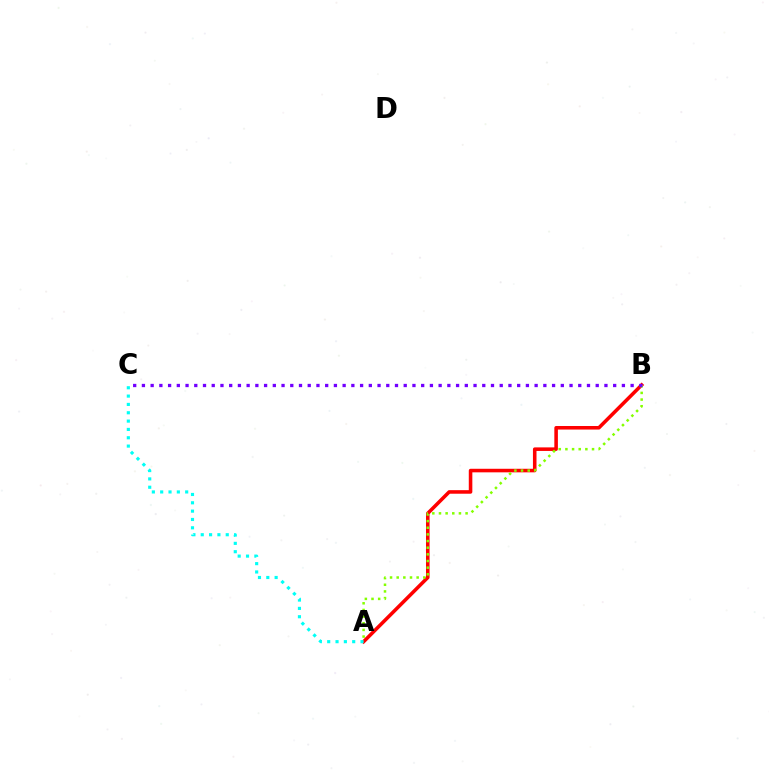{('A', 'B'): [{'color': '#ff0000', 'line_style': 'solid', 'thickness': 2.56}, {'color': '#84ff00', 'line_style': 'dotted', 'thickness': 1.81}], ('B', 'C'): [{'color': '#7200ff', 'line_style': 'dotted', 'thickness': 2.37}], ('A', 'C'): [{'color': '#00fff6', 'line_style': 'dotted', 'thickness': 2.26}]}